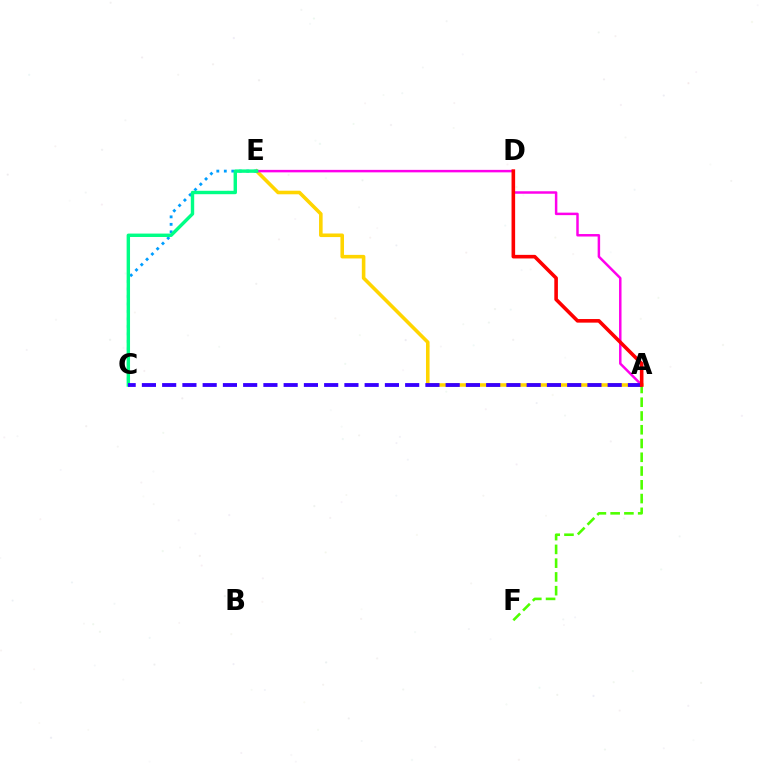{('A', 'E'): [{'color': '#ffd500', 'line_style': 'solid', 'thickness': 2.58}, {'color': '#ff00ed', 'line_style': 'solid', 'thickness': 1.79}], ('C', 'E'): [{'color': '#009eff', 'line_style': 'dotted', 'thickness': 2.03}, {'color': '#00ff86', 'line_style': 'solid', 'thickness': 2.45}], ('A', 'F'): [{'color': '#4fff00', 'line_style': 'dashed', 'thickness': 1.87}], ('A', 'C'): [{'color': '#3700ff', 'line_style': 'dashed', 'thickness': 2.75}], ('A', 'D'): [{'color': '#ff0000', 'line_style': 'solid', 'thickness': 2.59}]}